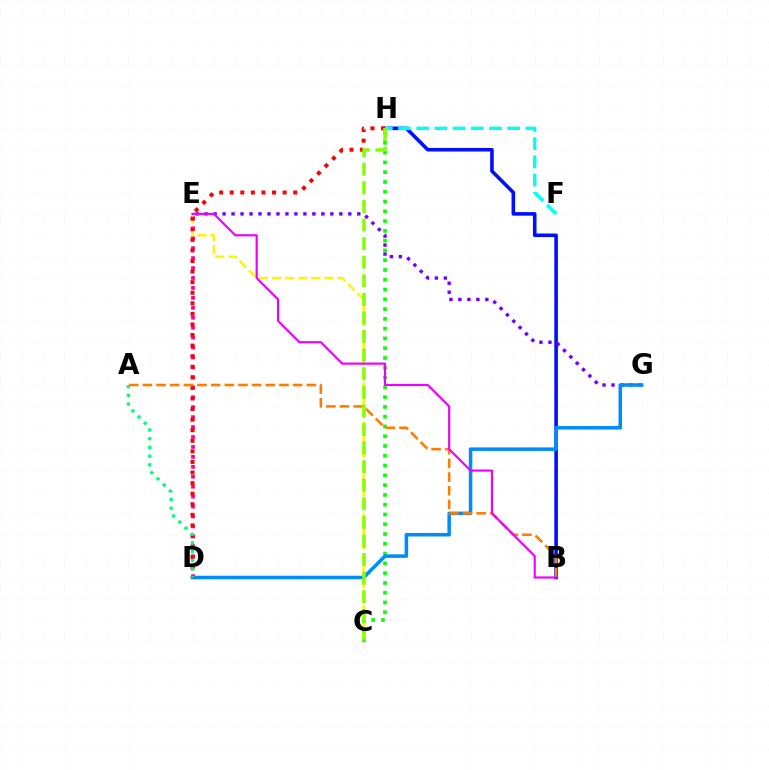{('D', 'E'): [{'color': '#ff0094', 'line_style': 'dotted', 'thickness': 2.7}], ('B', 'H'): [{'color': '#0010ff', 'line_style': 'solid', 'thickness': 2.58}], ('C', 'E'): [{'color': '#fcf500', 'line_style': 'dashed', 'thickness': 1.78}], ('E', 'G'): [{'color': '#7200ff', 'line_style': 'dotted', 'thickness': 2.44}], ('C', 'H'): [{'color': '#08ff00', 'line_style': 'dotted', 'thickness': 2.66}, {'color': '#84ff00', 'line_style': 'dashed', 'thickness': 2.52}], ('D', 'G'): [{'color': '#008cff', 'line_style': 'solid', 'thickness': 2.54}], ('D', 'H'): [{'color': '#ff0000', 'line_style': 'dotted', 'thickness': 2.87}], ('A', 'D'): [{'color': '#00ff74', 'line_style': 'dotted', 'thickness': 2.37}], ('F', 'H'): [{'color': '#00fff6', 'line_style': 'dashed', 'thickness': 2.47}], ('A', 'B'): [{'color': '#ff7c00', 'line_style': 'dashed', 'thickness': 1.86}], ('B', 'E'): [{'color': '#ee00ff', 'line_style': 'solid', 'thickness': 1.56}]}